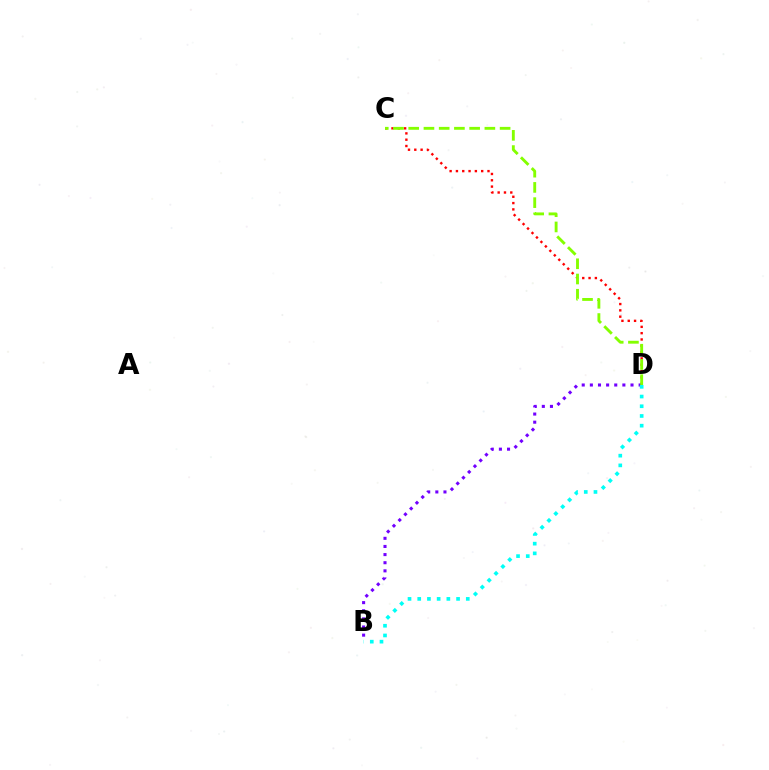{('C', 'D'): [{'color': '#ff0000', 'line_style': 'dotted', 'thickness': 1.71}, {'color': '#84ff00', 'line_style': 'dashed', 'thickness': 2.07}], ('B', 'D'): [{'color': '#7200ff', 'line_style': 'dotted', 'thickness': 2.21}, {'color': '#00fff6', 'line_style': 'dotted', 'thickness': 2.64}]}